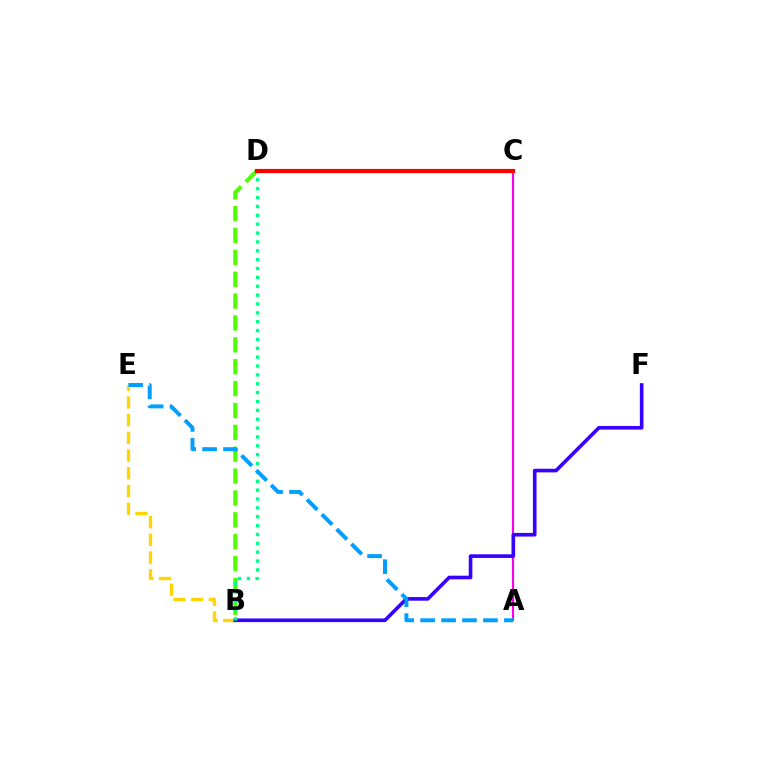{('A', 'C'): [{'color': '#ff00ed', 'line_style': 'solid', 'thickness': 1.52}], ('B', 'E'): [{'color': '#ffd500', 'line_style': 'dashed', 'thickness': 2.41}], ('B', 'D'): [{'color': '#4fff00', 'line_style': 'dashed', 'thickness': 2.97}, {'color': '#00ff86', 'line_style': 'dotted', 'thickness': 2.41}], ('B', 'F'): [{'color': '#3700ff', 'line_style': 'solid', 'thickness': 2.61}], ('C', 'D'): [{'color': '#ff0000', 'line_style': 'solid', 'thickness': 3.0}], ('A', 'E'): [{'color': '#009eff', 'line_style': 'dashed', 'thickness': 2.84}]}